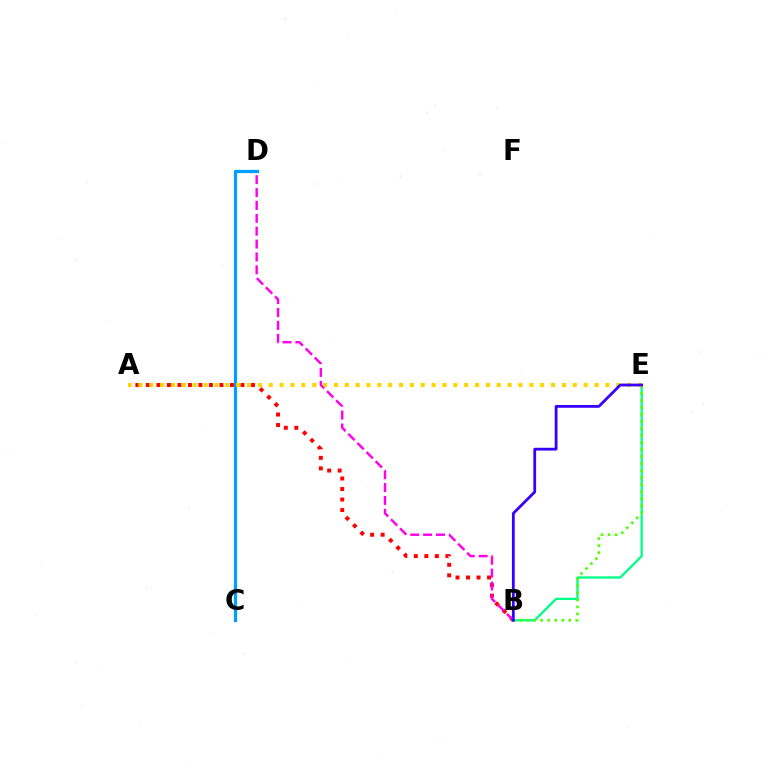{('A', 'B'): [{'color': '#ff0000', 'line_style': 'dotted', 'thickness': 2.86}], ('B', 'D'): [{'color': '#ff00ed', 'line_style': 'dashed', 'thickness': 1.75}], ('C', 'D'): [{'color': '#009eff', 'line_style': 'solid', 'thickness': 2.33}], ('B', 'E'): [{'color': '#00ff86', 'line_style': 'solid', 'thickness': 1.67}, {'color': '#4fff00', 'line_style': 'dotted', 'thickness': 1.91}, {'color': '#3700ff', 'line_style': 'solid', 'thickness': 2.0}], ('A', 'E'): [{'color': '#ffd500', 'line_style': 'dotted', 'thickness': 2.95}]}